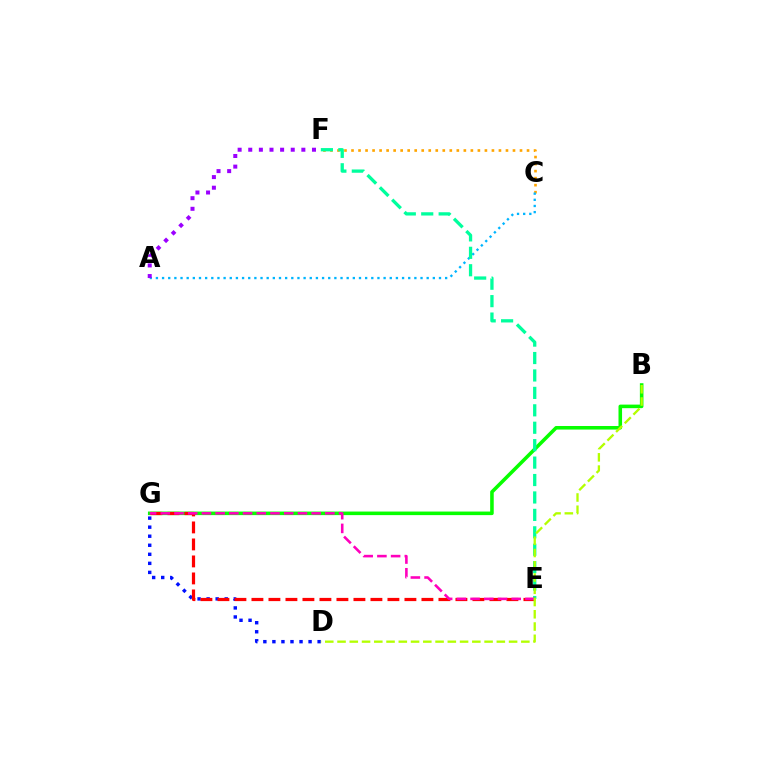{('C', 'F'): [{'color': '#ffa500', 'line_style': 'dotted', 'thickness': 1.91}], ('B', 'G'): [{'color': '#08ff00', 'line_style': 'solid', 'thickness': 2.57}], ('D', 'G'): [{'color': '#0010ff', 'line_style': 'dotted', 'thickness': 2.46}], ('A', 'C'): [{'color': '#00b5ff', 'line_style': 'dotted', 'thickness': 1.67}], ('E', 'F'): [{'color': '#00ff9d', 'line_style': 'dashed', 'thickness': 2.37}], ('E', 'G'): [{'color': '#ff0000', 'line_style': 'dashed', 'thickness': 2.31}, {'color': '#ff00bd', 'line_style': 'dashed', 'thickness': 1.86}], ('B', 'D'): [{'color': '#b3ff00', 'line_style': 'dashed', 'thickness': 1.66}], ('A', 'F'): [{'color': '#9b00ff', 'line_style': 'dotted', 'thickness': 2.89}]}